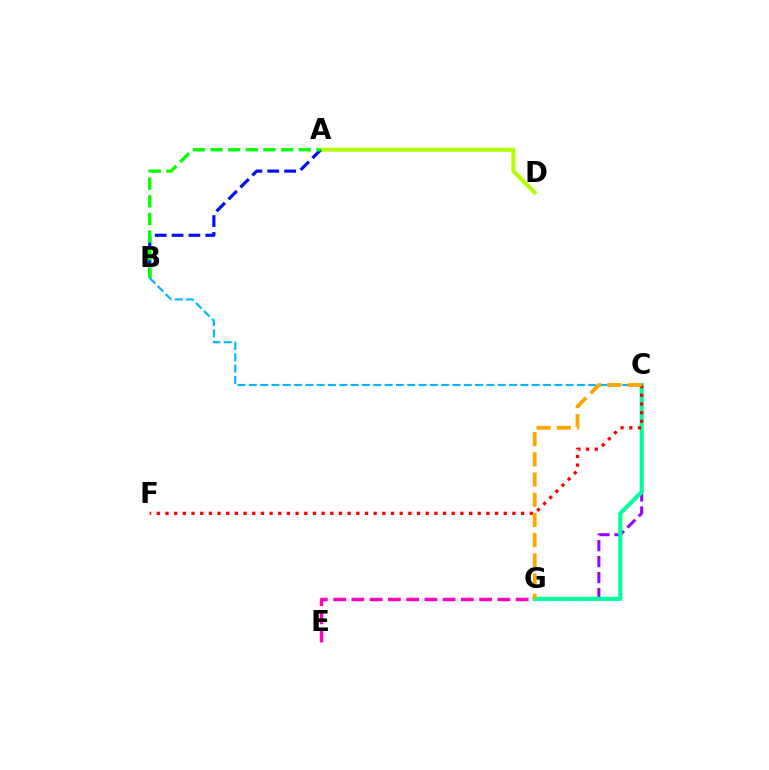{('A', 'D'): [{'color': '#b3ff00', 'line_style': 'solid', 'thickness': 2.86}], ('E', 'G'): [{'color': '#ff00bd', 'line_style': 'dashed', 'thickness': 2.48}], ('A', 'B'): [{'color': '#0010ff', 'line_style': 'dashed', 'thickness': 2.29}, {'color': '#08ff00', 'line_style': 'dashed', 'thickness': 2.4}], ('C', 'G'): [{'color': '#9b00ff', 'line_style': 'dashed', 'thickness': 2.17}, {'color': '#00ff9d', 'line_style': 'solid', 'thickness': 2.97}, {'color': '#ffa500', 'line_style': 'dashed', 'thickness': 2.75}], ('C', 'F'): [{'color': '#ff0000', 'line_style': 'dotted', 'thickness': 2.36}], ('B', 'C'): [{'color': '#00b5ff', 'line_style': 'dashed', 'thickness': 1.54}]}